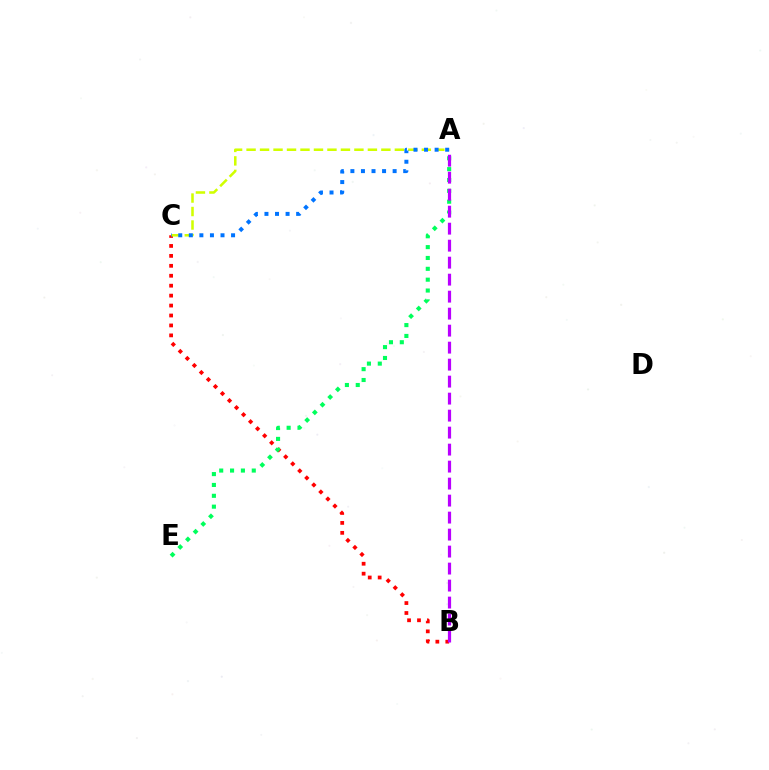{('B', 'C'): [{'color': '#ff0000', 'line_style': 'dotted', 'thickness': 2.7}], ('A', 'C'): [{'color': '#d1ff00', 'line_style': 'dashed', 'thickness': 1.83}, {'color': '#0074ff', 'line_style': 'dotted', 'thickness': 2.87}], ('A', 'E'): [{'color': '#00ff5c', 'line_style': 'dotted', 'thickness': 2.95}], ('A', 'B'): [{'color': '#b900ff', 'line_style': 'dashed', 'thickness': 2.31}]}